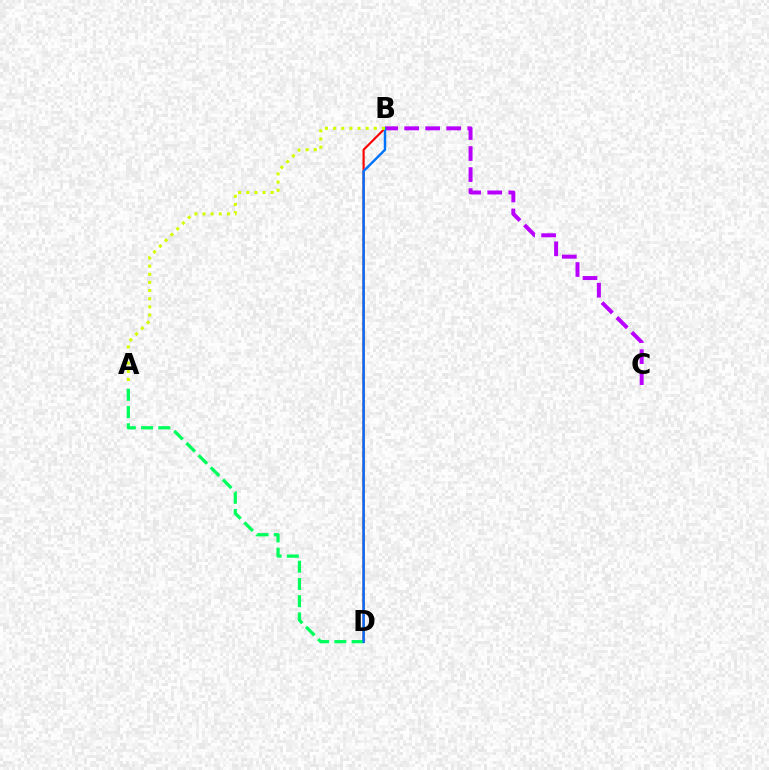{('B', 'C'): [{'color': '#b900ff', 'line_style': 'dashed', 'thickness': 2.86}], ('B', 'D'): [{'color': '#ff0000', 'line_style': 'solid', 'thickness': 1.55}, {'color': '#0074ff', 'line_style': 'solid', 'thickness': 1.74}], ('A', 'D'): [{'color': '#00ff5c', 'line_style': 'dashed', 'thickness': 2.34}], ('A', 'B'): [{'color': '#d1ff00', 'line_style': 'dotted', 'thickness': 2.21}]}